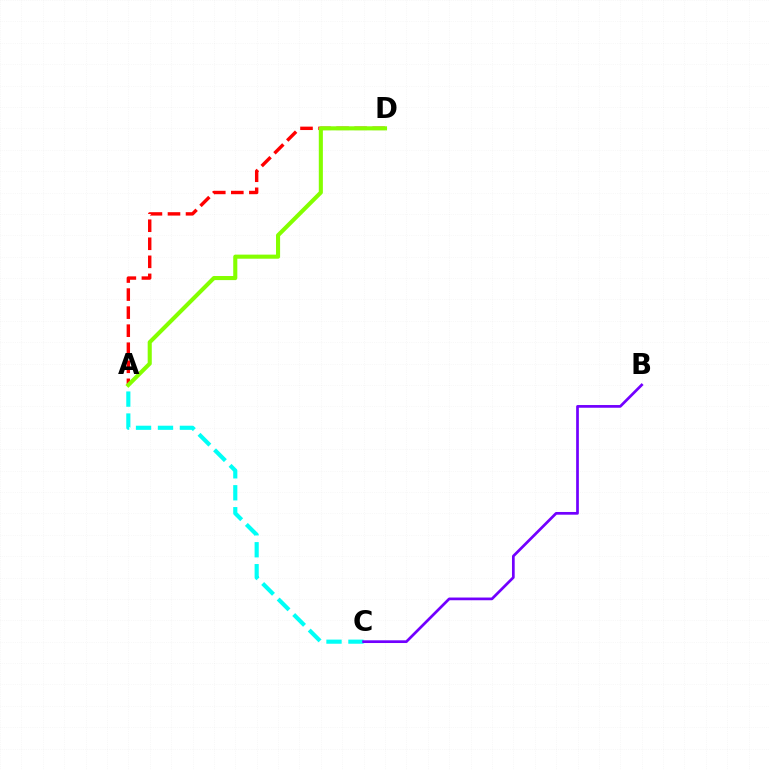{('A', 'C'): [{'color': '#00fff6', 'line_style': 'dashed', 'thickness': 2.98}], ('A', 'D'): [{'color': '#ff0000', 'line_style': 'dashed', 'thickness': 2.45}, {'color': '#84ff00', 'line_style': 'solid', 'thickness': 2.94}], ('B', 'C'): [{'color': '#7200ff', 'line_style': 'solid', 'thickness': 1.95}]}